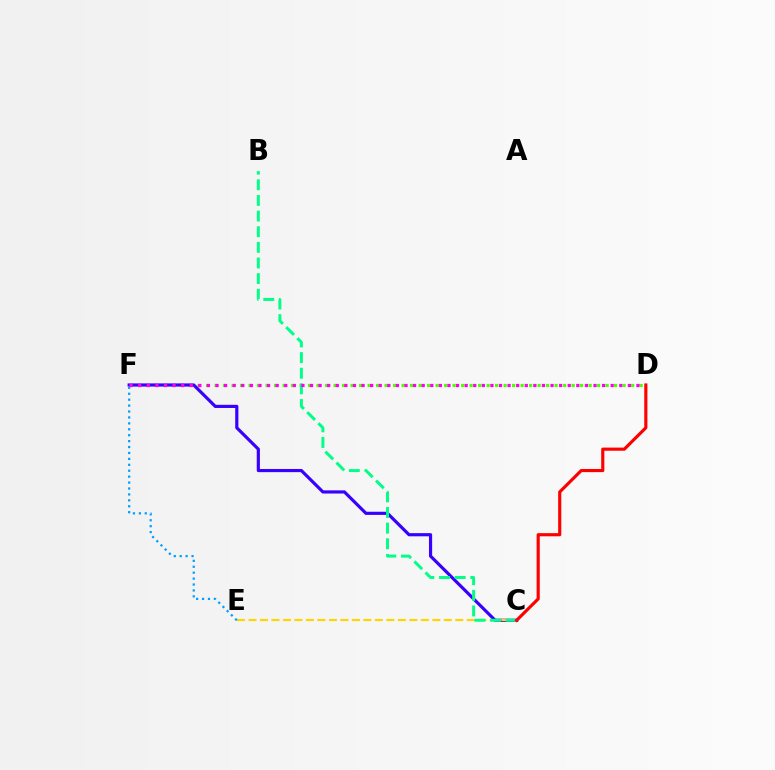{('D', 'F'): [{'color': '#4fff00', 'line_style': 'dotted', 'thickness': 2.31}, {'color': '#ff00ed', 'line_style': 'dotted', 'thickness': 2.33}], ('C', 'F'): [{'color': '#3700ff', 'line_style': 'solid', 'thickness': 2.28}], ('C', 'E'): [{'color': '#ffd500', 'line_style': 'dashed', 'thickness': 1.56}], ('B', 'C'): [{'color': '#00ff86', 'line_style': 'dashed', 'thickness': 2.12}], ('E', 'F'): [{'color': '#009eff', 'line_style': 'dotted', 'thickness': 1.61}], ('C', 'D'): [{'color': '#ff0000', 'line_style': 'solid', 'thickness': 2.27}]}